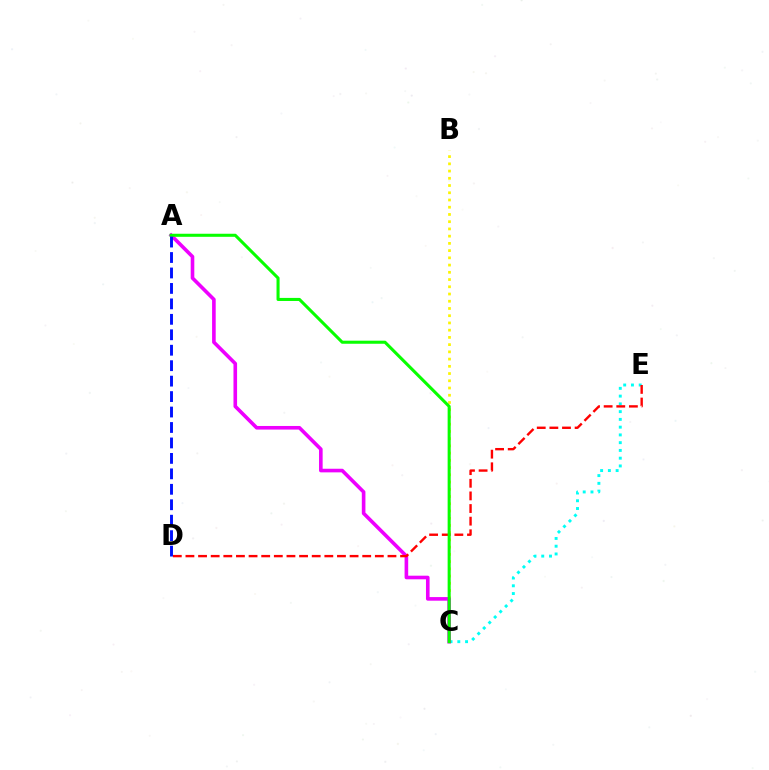{('C', 'E'): [{'color': '#00fff6', 'line_style': 'dotted', 'thickness': 2.11}], ('B', 'C'): [{'color': '#fcf500', 'line_style': 'dotted', 'thickness': 1.96}], ('A', 'C'): [{'color': '#ee00ff', 'line_style': 'solid', 'thickness': 2.6}, {'color': '#08ff00', 'line_style': 'solid', 'thickness': 2.21}], ('D', 'E'): [{'color': '#ff0000', 'line_style': 'dashed', 'thickness': 1.72}], ('A', 'D'): [{'color': '#0010ff', 'line_style': 'dashed', 'thickness': 2.1}]}